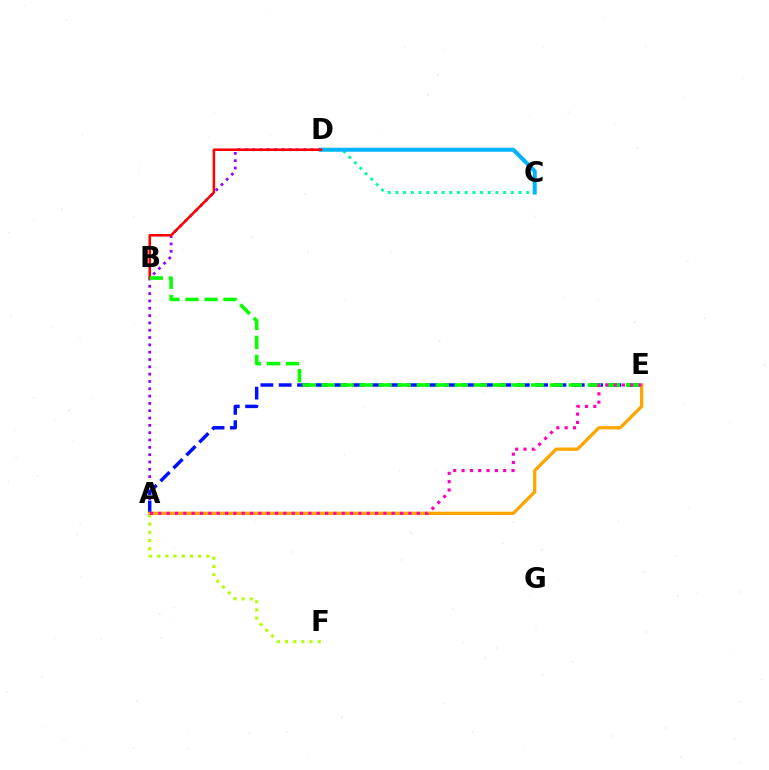{('A', 'D'): [{'color': '#9b00ff', 'line_style': 'dotted', 'thickness': 1.99}], ('A', 'E'): [{'color': '#0010ff', 'line_style': 'dashed', 'thickness': 2.49}, {'color': '#ffa500', 'line_style': 'solid', 'thickness': 2.36}, {'color': '#ff00bd', 'line_style': 'dotted', 'thickness': 2.26}], ('C', 'D'): [{'color': '#00ff9d', 'line_style': 'dotted', 'thickness': 2.09}, {'color': '#00b5ff', 'line_style': 'solid', 'thickness': 2.9}], ('B', 'D'): [{'color': '#ff0000', 'line_style': 'solid', 'thickness': 1.84}], ('A', 'F'): [{'color': '#b3ff00', 'line_style': 'dotted', 'thickness': 2.22}], ('B', 'E'): [{'color': '#08ff00', 'line_style': 'dashed', 'thickness': 2.58}]}